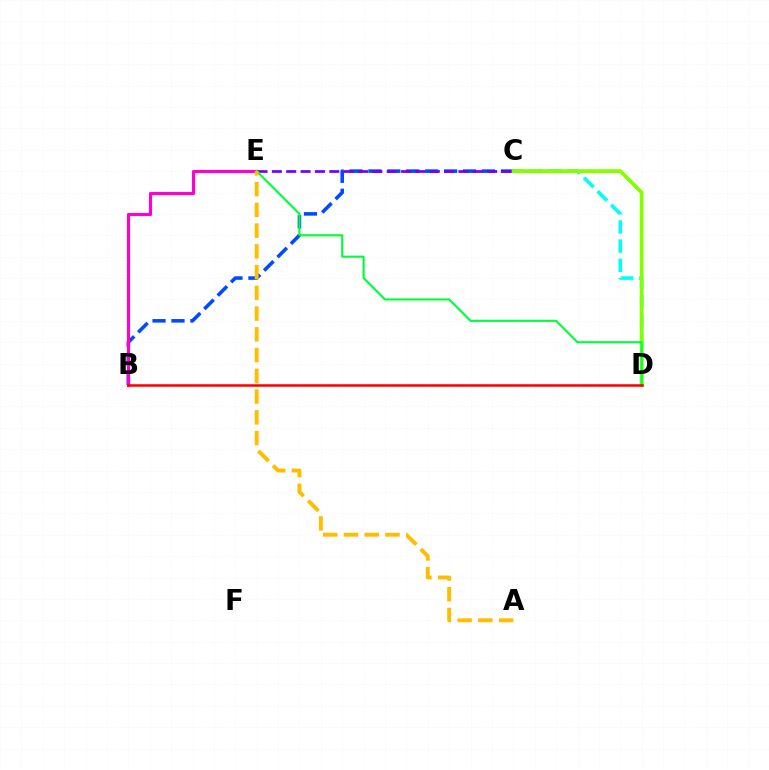{('B', 'C'): [{'color': '#004bff', 'line_style': 'dashed', 'thickness': 2.57}], ('C', 'D'): [{'color': '#00fff6', 'line_style': 'dashed', 'thickness': 2.61}, {'color': '#84ff00', 'line_style': 'solid', 'thickness': 2.7}], ('B', 'E'): [{'color': '#ff00cf', 'line_style': 'solid', 'thickness': 2.26}], ('C', 'E'): [{'color': '#7200ff', 'line_style': 'dashed', 'thickness': 1.95}], ('D', 'E'): [{'color': '#00ff39', 'line_style': 'solid', 'thickness': 1.53}], ('B', 'D'): [{'color': '#ff0000', 'line_style': 'solid', 'thickness': 1.82}], ('A', 'E'): [{'color': '#ffbd00', 'line_style': 'dashed', 'thickness': 2.82}]}